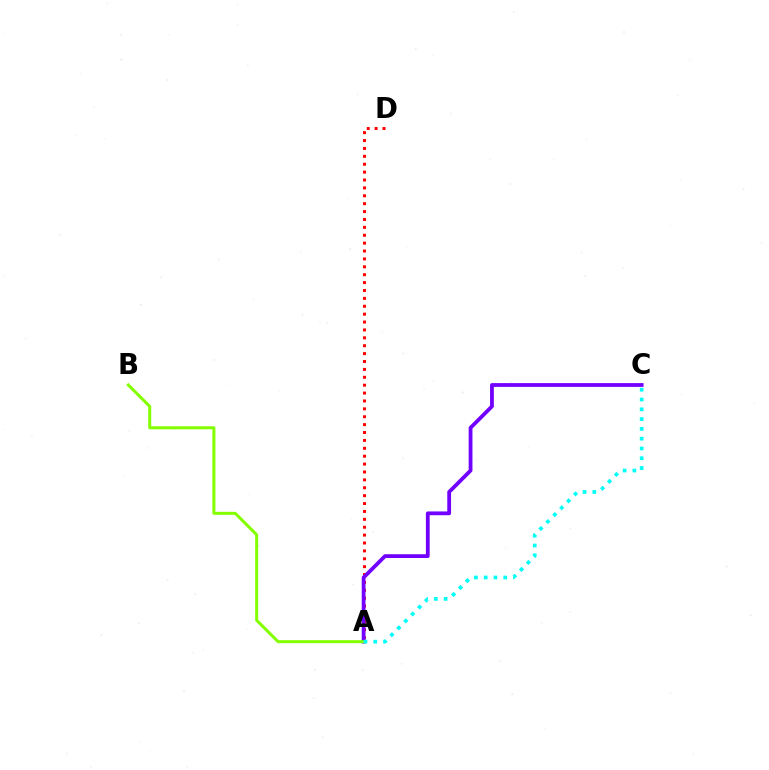{('A', 'D'): [{'color': '#ff0000', 'line_style': 'dotted', 'thickness': 2.14}], ('A', 'C'): [{'color': '#7200ff', 'line_style': 'solid', 'thickness': 2.72}, {'color': '#00fff6', 'line_style': 'dotted', 'thickness': 2.66}], ('A', 'B'): [{'color': '#84ff00', 'line_style': 'solid', 'thickness': 2.17}]}